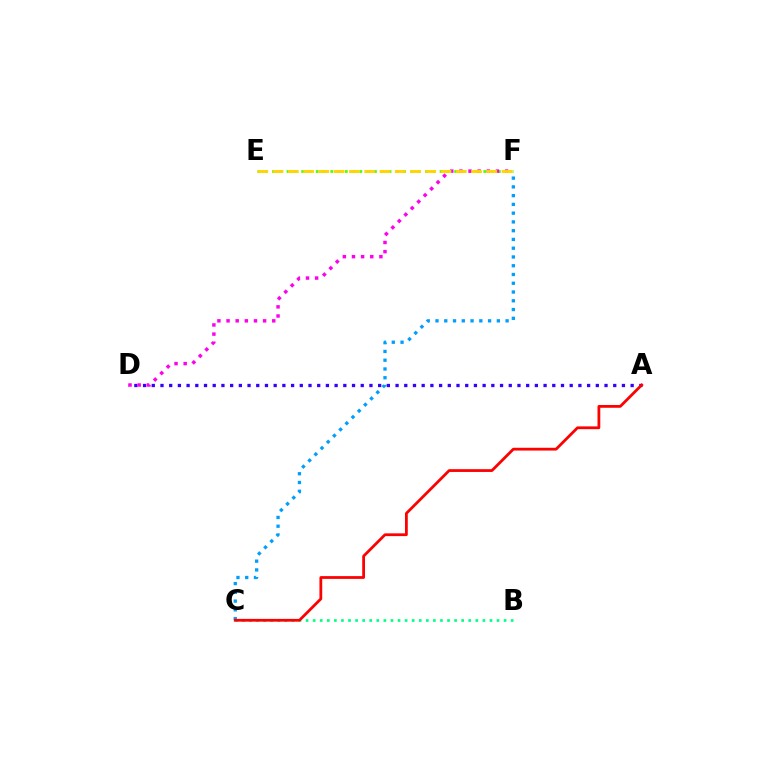{('B', 'C'): [{'color': '#00ff86', 'line_style': 'dotted', 'thickness': 1.92}], ('A', 'D'): [{'color': '#3700ff', 'line_style': 'dotted', 'thickness': 2.37}], ('E', 'F'): [{'color': '#4fff00', 'line_style': 'dotted', 'thickness': 1.98}, {'color': '#ffd500', 'line_style': 'dashed', 'thickness': 2.07}], ('C', 'F'): [{'color': '#009eff', 'line_style': 'dotted', 'thickness': 2.38}], ('A', 'C'): [{'color': '#ff0000', 'line_style': 'solid', 'thickness': 2.0}], ('D', 'F'): [{'color': '#ff00ed', 'line_style': 'dotted', 'thickness': 2.48}]}